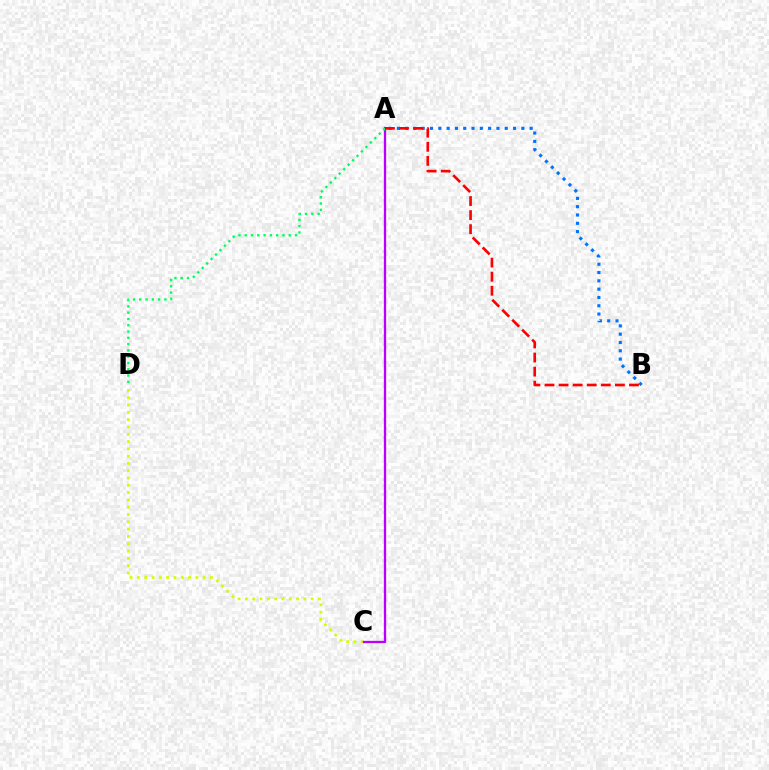{('C', 'D'): [{'color': '#d1ff00', 'line_style': 'dotted', 'thickness': 1.98}], ('A', 'B'): [{'color': '#0074ff', 'line_style': 'dotted', 'thickness': 2.26}, {'color': '#ff0000', 'line_style': 'dashed', 'thickness': 1.91}], ('A', 'C'): [{'color': '#b900ff', 'line_style': 'solid', 'thickness': 1.66}], ('A', 'D'): [{'color': '#00ff5c', 'line_style': 'dotted', 'thickness': 1.71}]}